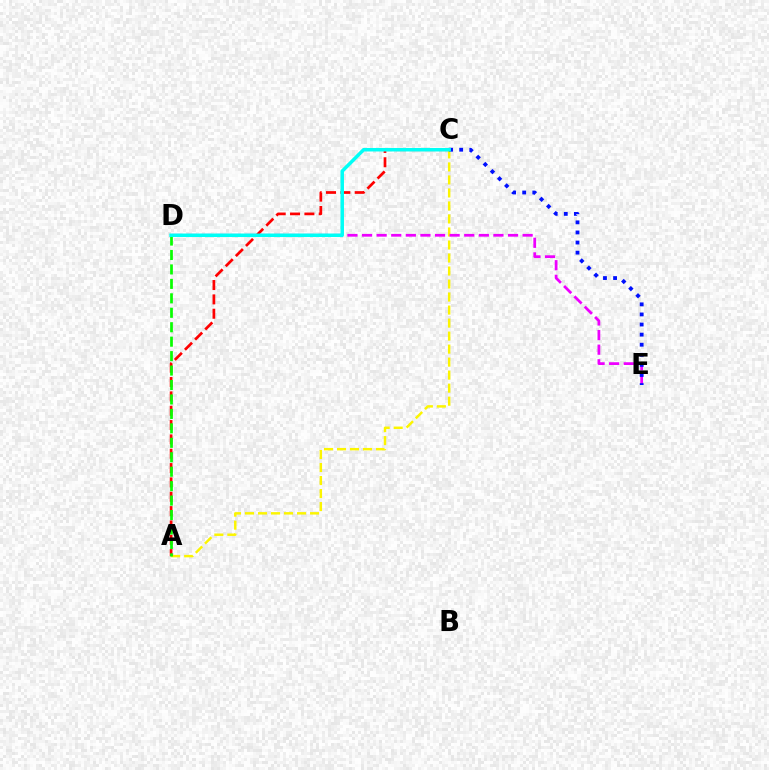{('A', 'C'): [{'color': '#fcf500', 'line_style': 'dashed', 'thickness': 1.77}, {'color': '#ff0000', 'line_style': 'dashed', 'thickness': 1.95}], ('D', 'E'): [{'color': '#ee00ff', 'line_style': 'dashed', 'thickness': 1.98}], ('C', 'E'): [{'color': '#0010ff', 'line_style': 'dotted', 'thickness': 2.74}], ('A', 'D'): [{'color': '#08ff00', 'line_style': 'dashed', 'thickness': 1.96}], ('C', 'D'): [{'color': '#00fff6', 'line_style': 'solid', 'thickness': 2.53}]}